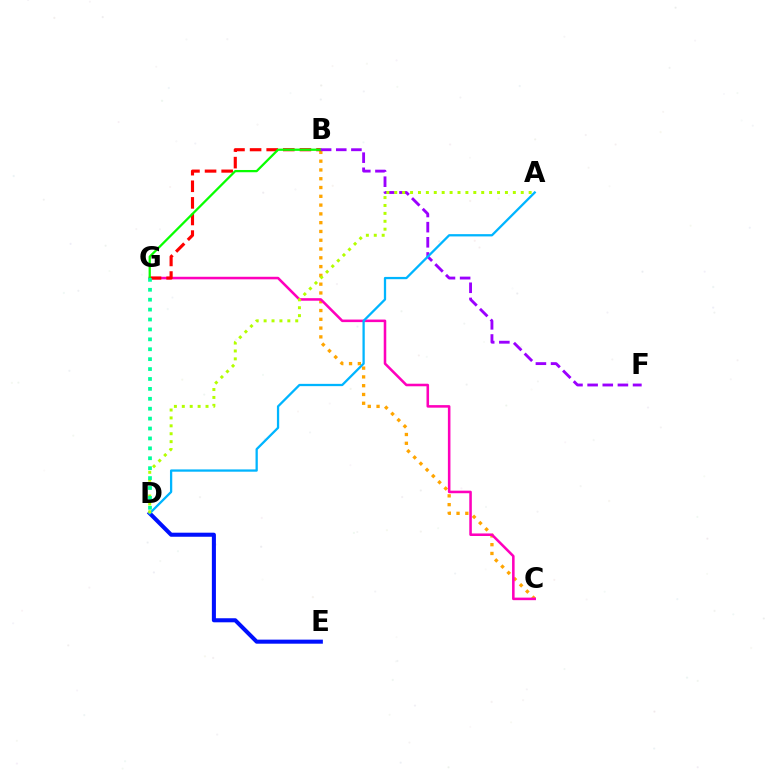{('B', 'C'): [{'color': '#ffa500', 'line_style': 'dotted', 'thickness': 2.39}], ('C', 'G'): [{'color': '#ff00bd', 'line_style': 'solid', 'thickness': 1.84}], ('B', 'G'): [{'color': '#ff0000', 'line_style': 'dashed', 'thickness': 2.26}, {'color': '#08ff00', 'line_style': 'solid', 'thickness': 1.62}], ('B', 'F'): [{'color': '#9b00ff', 'line_style': 'dashed', 'thickness': 2.06}], ('D', 'E'): [{'color': '#0010ff', 'line_style': 'solid', 'thickness': 2.92}], ('A', 'D'): [{'color': '#00b5ff', 'line_style': 'solid', 'thickness': 1.64}, {'color': '#b3ff00', 'line_style': 'dotted', 'thickness': 2.15}], ('D', 'G'): [{'color': '#00ff9d', 'line_style': 'dotted', 'thickness': 2.69}]}